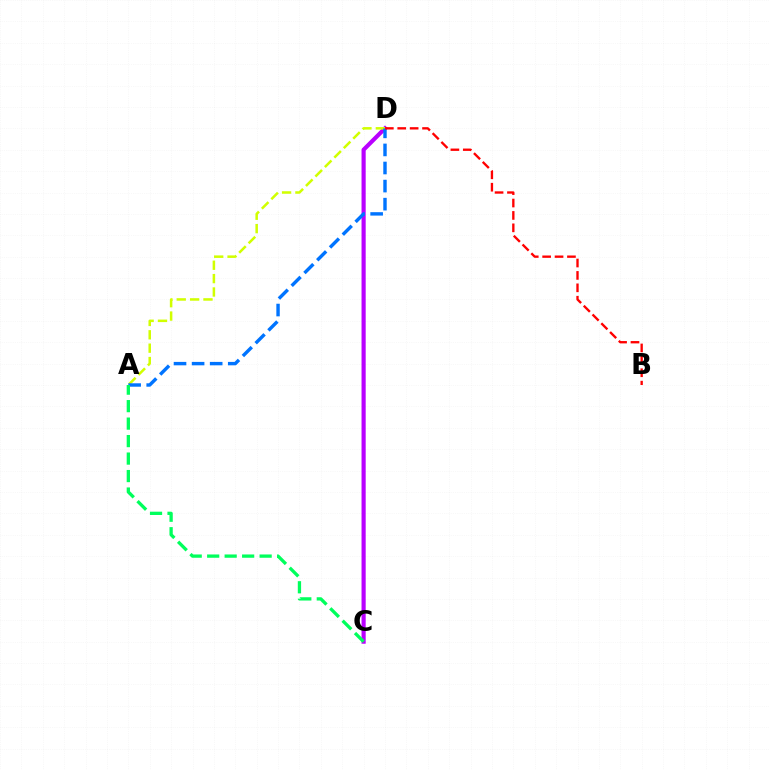{('C', 'D'): [{'color': '#b900ff', 'line_style': 'solid', 'thickness': 2.99}], ('A', 'D'): [{'color': '#d1ff00', 'line_style': 'dashed', 'thickness': 1.82}, {'color': '#0074ff', 'line_style': 'dashed', 'thickness': 2.46}], ('A', 'C'): [{'color': '#00ff5c', 'line_style': 'dashed', 'thickness': 2.37}], ('B', 'D'): [{'color': '#ff0000', 'line_style': 'dashed', 'thickness': 1.68}]}